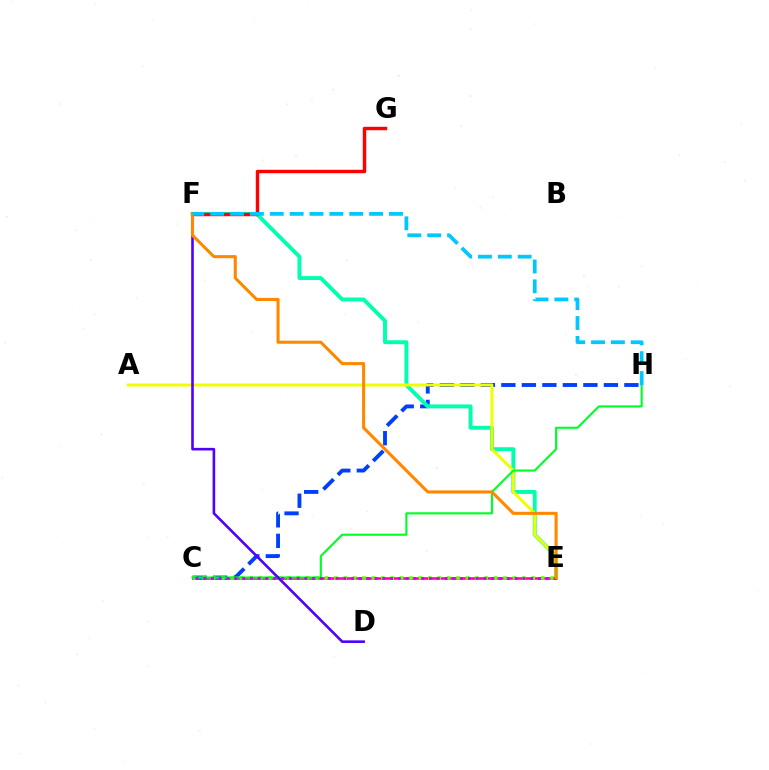{('C', 'E'): [{'color': '#ff00a0', 'line_style': 'solid', 'thickness': 1.82}, {'color': '#66ff00', 'line_style': 'dotted', 'thickness': 2.55}, {'color': '#d600ff', 'line_style': 'dotted', 'thickness': 2.12}], ('C', 'H'): [{'color': '#003fff', 'line_style': 'dashed', 'thickness': 2.79}, {'color': '#00ff27', 'line_style': 'solid', 'thickness': 1.53}], ('E', 'F'): [{'color': '#00ffaf', 'line_style': 'solid', 'thickness': 2.81}, {'color': '#ff8800', 'line_style': 'solid', 'thickness': 2.22}], ('F', 'G'): [{'color': '#ff0000', 'line_style': 'solid', 'thickness': 2.48}], ('A', 'E'): [{'color': '#eeff00', 'line_style': 'solid', 'thickness': 2.14}], ('D', 'F'): [{'color': '#4f00ff', 'line_style': 'solid', 'thickness': 1.88}], ('F', 'H'): [{'color': '#00c7ff', 'line_style': 'dashed', 'thickness': 2.7}]}